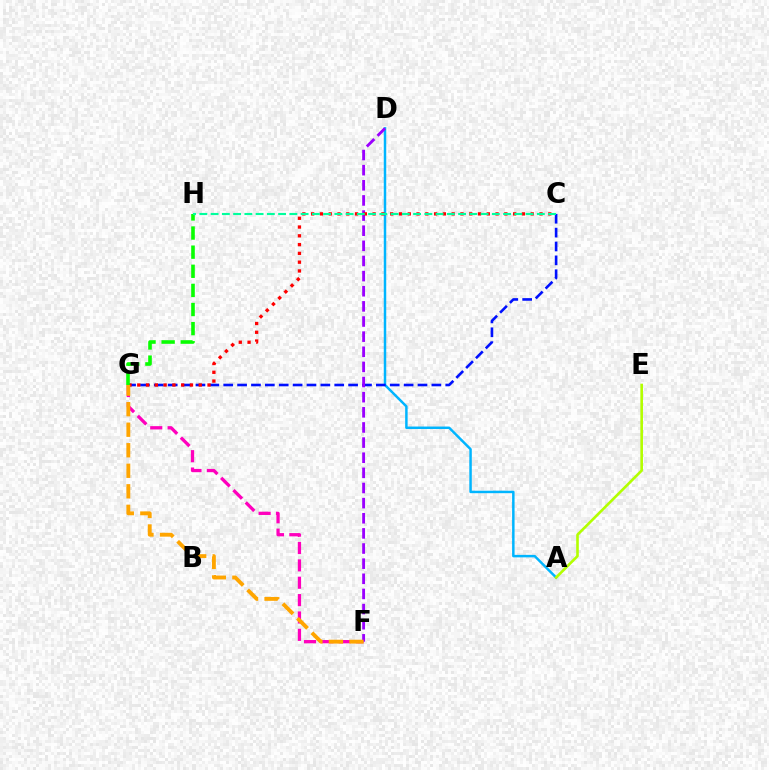{('F', 'G'): [{'color': '#ff00bd', 'line_style': 'dashed', 'thickness': 2.36}, {'color': '#ffa500', 'line_style': 'dashed', 'thickness': 2.79}], ('A', 'D'): [{'color': '#00b5ff', 'line_style': 'solid', 'thickness': 1.78}], ('C', 'G'): [{'color': '#0010ff', 'line_style': 'dashed', 'thickness': 1.89}, {'color': '#ff0000', 'line_style': 'dotted', 'thickness': 2.39}], ('D', 'F'): [{'color': '#9b00ff', 'line_style': 'dashed', 'thickness': 2.06}], ('G', 'H'): [{'color': '#08ff00', 'line_style': 'dashed', 'thickness': 2.6}], ('C', 'H'): [{'color': '#00ff9d', 'line_style': 'dashed', 'thickness': 1.53}], ('A', 'E'): [{'color': '#b3ff00', 'line_style': 'solid', 'thickness': 1.89}]}